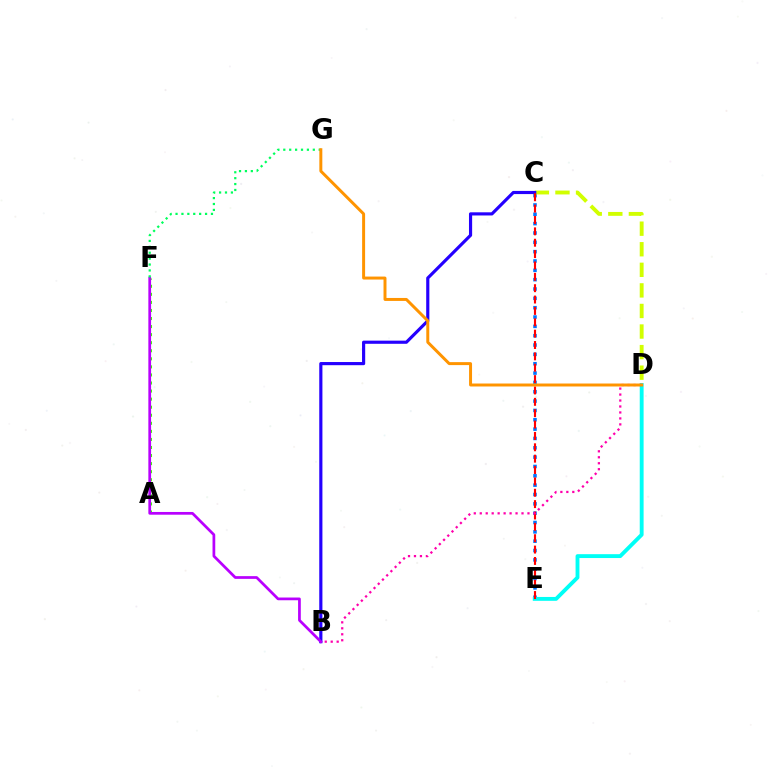{('A', 'F'): [{'color': '#3dff00', 'line_style': 'dotted', 'thickness': 2.19}], ('C', 'E'): [{'color': '#0074ff', 'line_style': 'dotted', 'thickness': 2.54}, {'color': '#ff0000', 'line_style': 'dashed', 'thickness': 1.54}], ('C', 'D'): [{'color': '#d1ff00', 'line_style': 'dashed', 'thickness': 2.79}], ('B', 'C'): [{'color': '#2500ff', 'line_style': 'solid', 'thickness': 2.27}], ('B', 'F'): [{'color': '#b900ff', 'line_style': 'solid', 'thickness': 1.97}], ('F', 'G'): [{'color': '#00ff5c', 'line_style': 'dotted', 'thickness': 1.6}], ('D', 'E'): [{'color': '#00fff6', 'line_style': 'solid', 'thickness': 2.78}], ('B', 'D'): [{'color': '#ff00ac', 'line_style': 'dotted', 'thickness': 1.62}], ('D', 'G'): [{'color': '#ff9400', 'line_style': 'solid', 'thickness': 2.14}]}